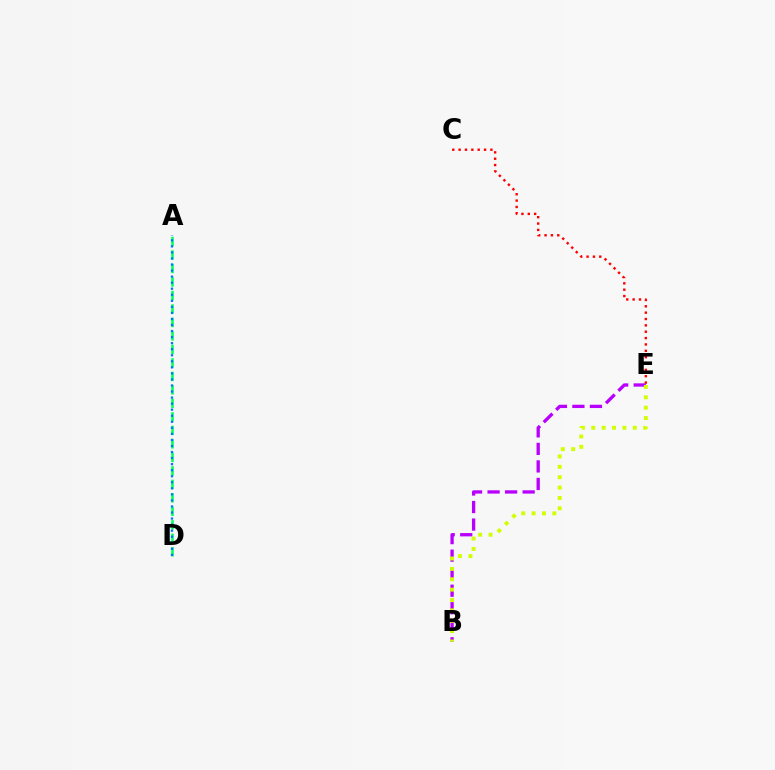{('B', 'E'): [{'color': '#b900ff', 'line_style': 'dashed', 'thickness': 2.38}, {'color': '#d1ff00', 'line_style': 'dotted', 'thickness': 2.82}], ('A', 'D'): [{'color': '#00ff5c', 'line_style': 'dashed', 'thickness': 1.83}, {'color': '#0074ff', 'line_style': 'dotted', 'thickness': 1.64}], ('C', 'E'): [{'color': '#ff0000', 'line_style': 'dotted', 'thickness': 1.73}]}